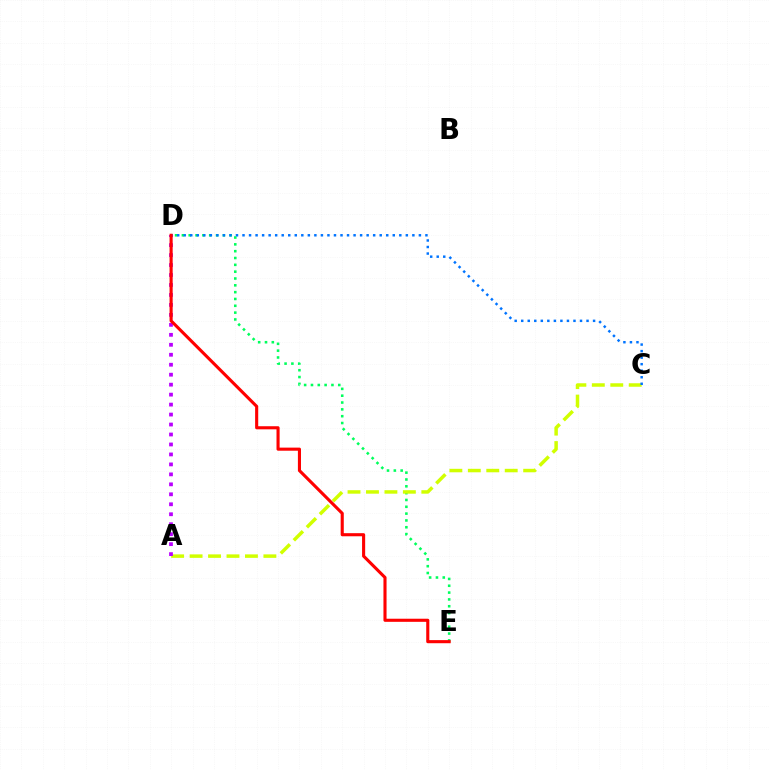{('D', 'E'): [{'color': '#00ff5c', 'line_style': 'dotted', 'thickness': 1.85}, {'color': '#ff0000', 'line_style': 'solid', 'thickness': 2.23}], ('A', 'C'): [{'color': '#d1ff00', 'line_style': 'dashed', 'thickness': 2.51}], ('C', 'D'): [{'color': '#0074ff', 'line_style': 'dotted', 'thickness': 1.78}], ('A', 'D'): [{'color': '#b900ff', 'line_style': 'dotted', 'thickness': 2.71}]}